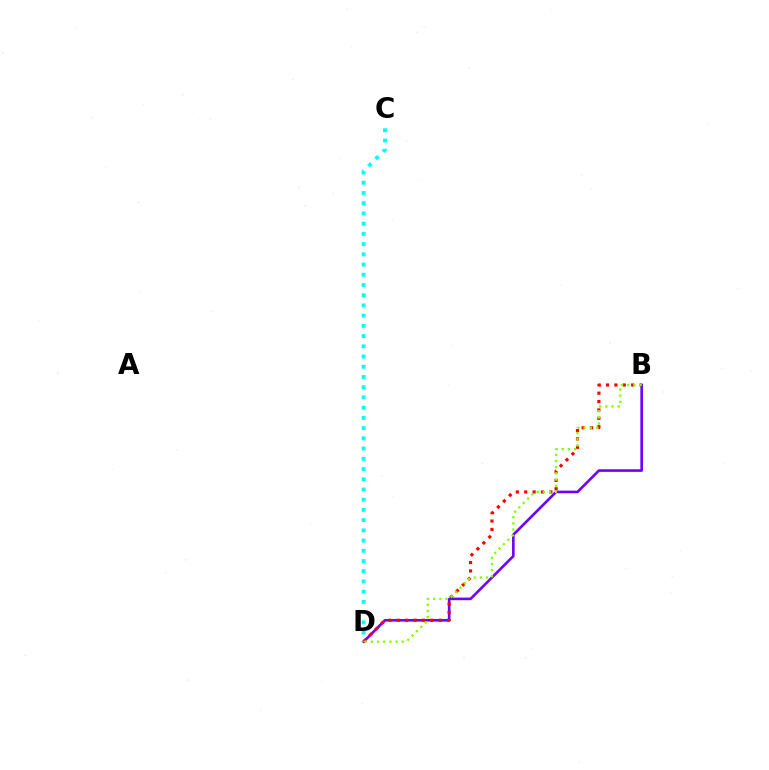{('B', 'D'): [{'color': '#7200ff', 'line_style': 'solid', 'thickness': 1.89}, {'color': '#ff0000', 'line_style': 'dotted', 'thickness': 2.28}, {'color': '#84ff00', 'line_style': 'dotted', 'thickness': 1.68}], ('C', 'D'): [{'color': '#00fff6', 'line_style': 'dotted', 'thickness': 2.78}]}